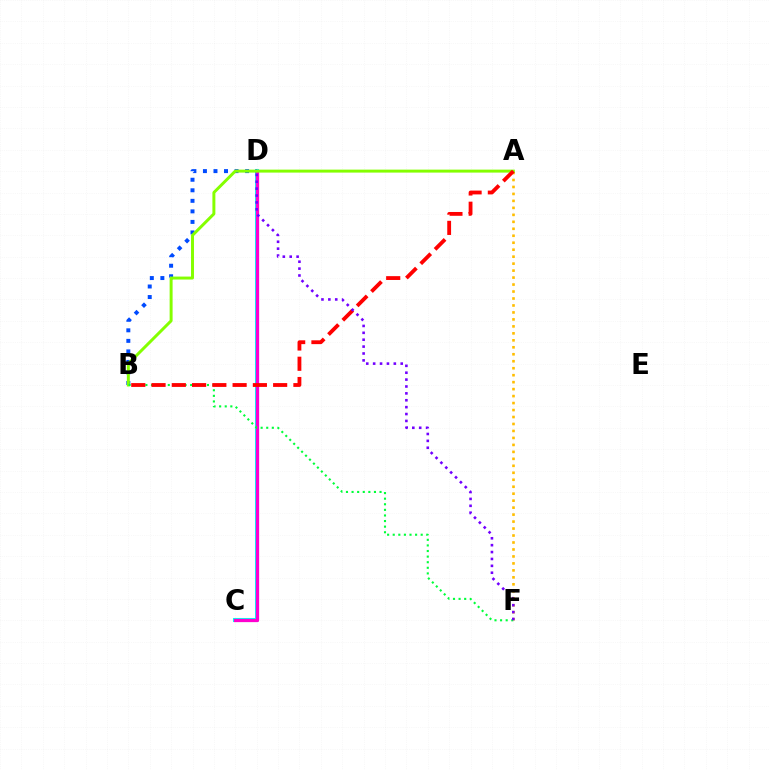{('C', 'D'): [{'color': '#00fff6', 'line_style': 'solid', 'thickness': 2.92}, {'color': '#ff00cf', 'line_style': 'solid', 'thickness': 2.34}], ('A', 'F'): [{'color': '#ffbd00', 'line_style': 'dotted', 'thickness': 1.89}], ('B', 'D'): [{'color': '#004bff', 'line_style': 'dotted', 'thickness': 2.86}], ('A', 'B'): [{'color': '#84ff00', 'line_style': 'solid', 'thickness': 2.13}, {'color': '#ff0000', 'line_style': 'dashed', 'thickness': 2.75}], ('B', 'F'): [{'color': '#00ff39', 'line_style': 'dotted', 'thickness': 1.52}], ('D', 'F'): [{'color': '#7200ff', 'line_style': 'dotted', 'thickness': 1.87}]}